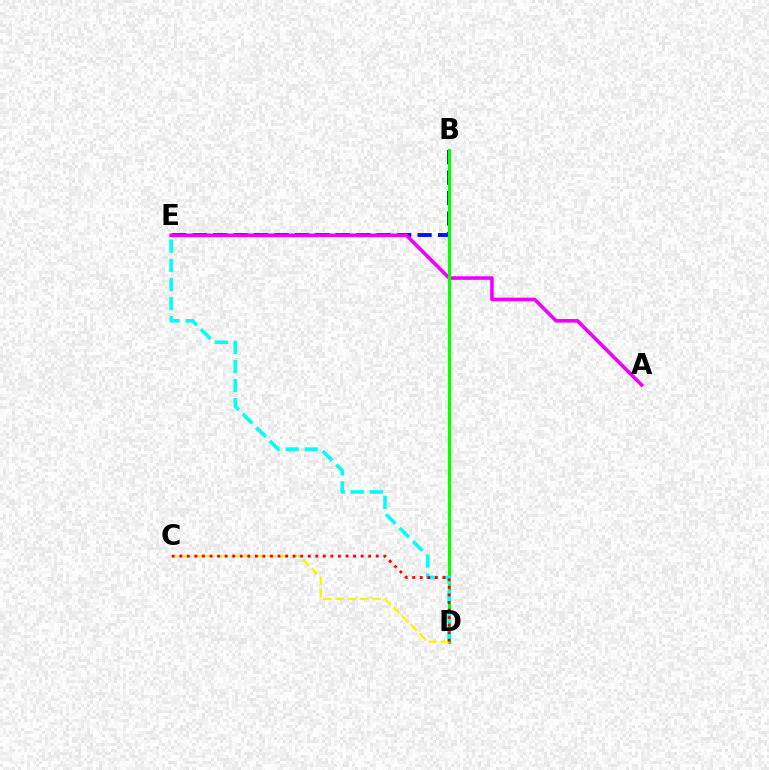{('B', 'E'): [{'color': '#0010ff', 'line_style': 'dashed', 'thickness': 2.78}], ('A', 'E'): [{'color': '#ee00ff', 'line_style': 'solid', 'thickness': 2.57}], ('B', 'D'): [{'color': '#08ff00', 'line_style': 'solid', 'thickness': 2.27}], ('D', 'E'): [{'color': '#00fff6', 'line_style': 'dashed', 'thickness': 2.59}], ('C', 'D'): [{'color': '#fcf500', 'line_style': 'dashed', 'thickness': 1.67}, {'color': '#ff0000', 'line_style': 'dotted', 'thickness': 2.05}]}